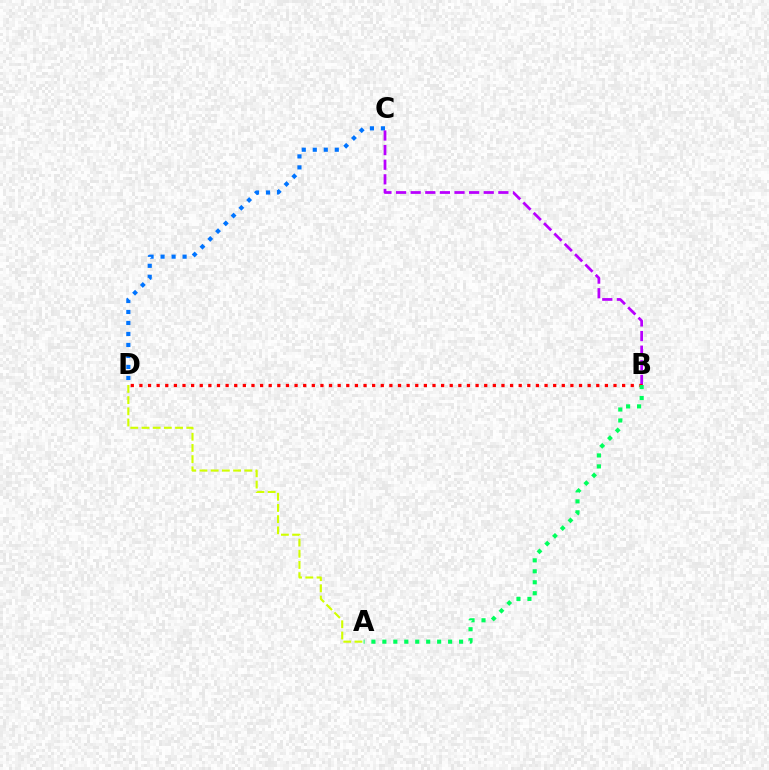{('C', 'D'): [{'color': '#0074ff', 'line_style': 'dotted', 'thickness': 2.99}], ('B', 'C'): [{'color': '#b900ff', 'line_style': 'dashed', 'thickness': 1.99}], ('A', 'D'): [{'color': '#d1ff00', 'line_style': 'dashed', 'thickness': 1.52}], ('B', 'D'): [{'color': '#ff0000', 'line_style': 'dotted', 'thickness': 2.34}], ('A', 'B'): [{'color': '#00ff5c', 'line_style': 'dotted', 'thickness': 2.98}]}